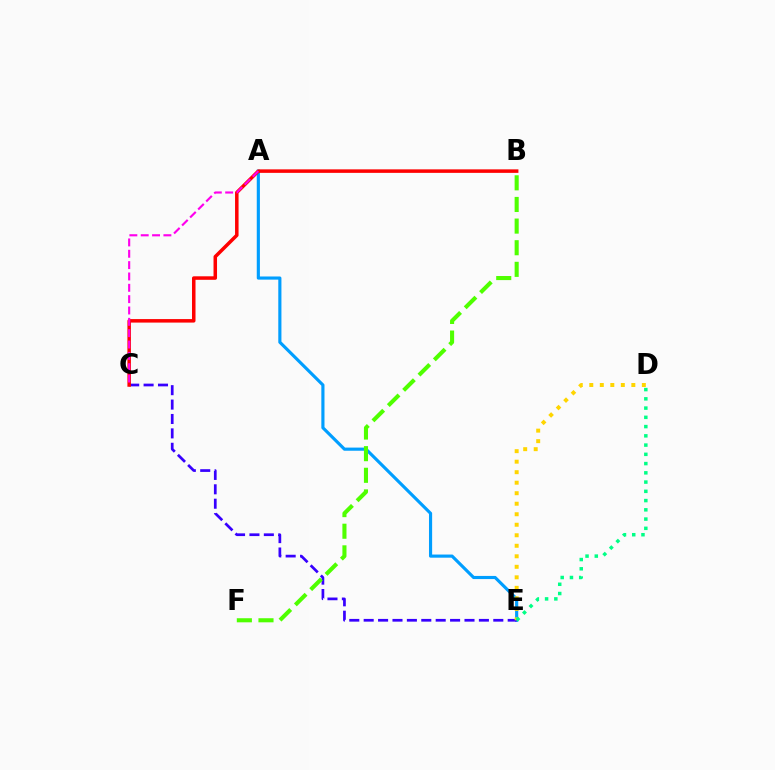{('A', 'E'): [{'color': '#009eff', 'line_style': 'solid', 'thickness': 2.26}], ('C', 'E'): [{'color': '#3700ff', 'line_style': 'dashed', 'thickness': 1.96}], ('D', 'E'): [{'color': '#ffd500', 'line_style': 'dotted', 'thickness': 2.86}, {'color': '#00ff86', 'line_style': 'dotted', 'thickness': 2.51}], ('B', 'C'): [{'color': '#ff0000', 'line_style': 'solid', 'thickness': 2.52}], ('B', 'F'): [{'color': '#4fff00', 'line_style': 'dashed', 'thickness': 2.94}], ('A', 'C'): [{'color': '#ff00ed', 'line_style': 'dashed', 'thickness': 1.54}]}